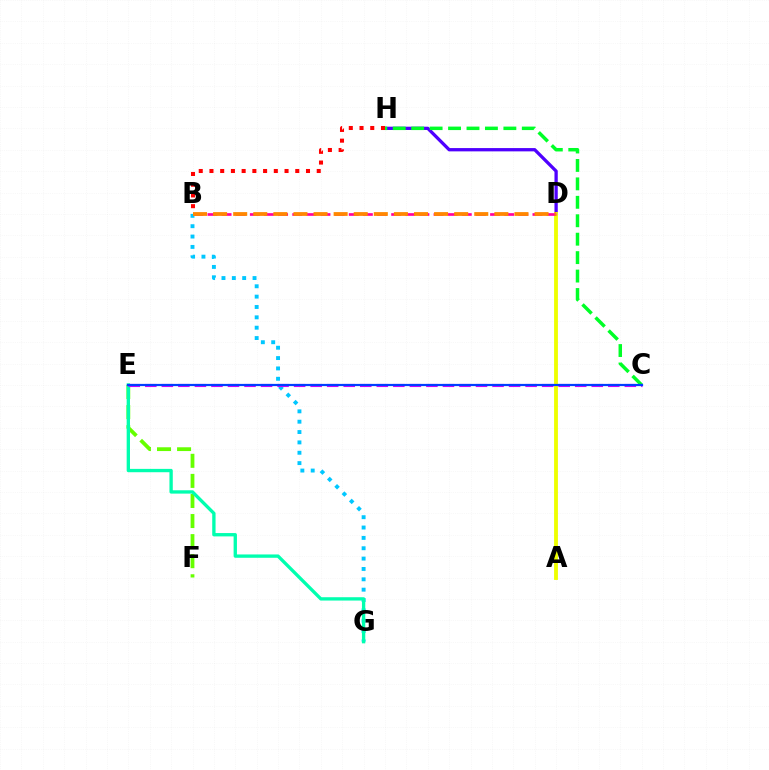{('D', 'H'): [{'color': '#4f00ff', 'line_style': 'solid', 'thickness': 2.37}], ('A', 'D'): [{'color': '#eeff00', 'line_style': 'solid', 'thickness': 2.76}], ('B', 'G'): [{'color': '#00c7ff', 'line_style': 'dotted', 'thickness': 2.81}], ('E', 'F'): [{'color': '#66ff00', 'line_style': 'dashed', 'thickness': 2.73}], ('B', 'D'): [{'color': '#ff00a0', 'line_style': 'dashed', 'thickness': 1.92}, {'color': '#ff8800', 'line_style': 'dashed', 'thickness': 2.73}], ('E', 'G'): [{'color': '#00ffaf', 'line_style': 'solid', 'thickness': 2.4}], ('C', 'E'): [{'color': '#d600ff', 'line_style': 'dashed', 'thickness': 2.25}, {'color': '#003fff', 'line_style': 'solid', 'thickness': 1.59}], ('B', 'H'): [{'color': '#ff0000', 'line_style': 'dotted', 'thickness': 2.91}], ('C', 'H'): [{'color': '#00ff27', 'line_style': 'dashed', 'thickness': 2.5}]}